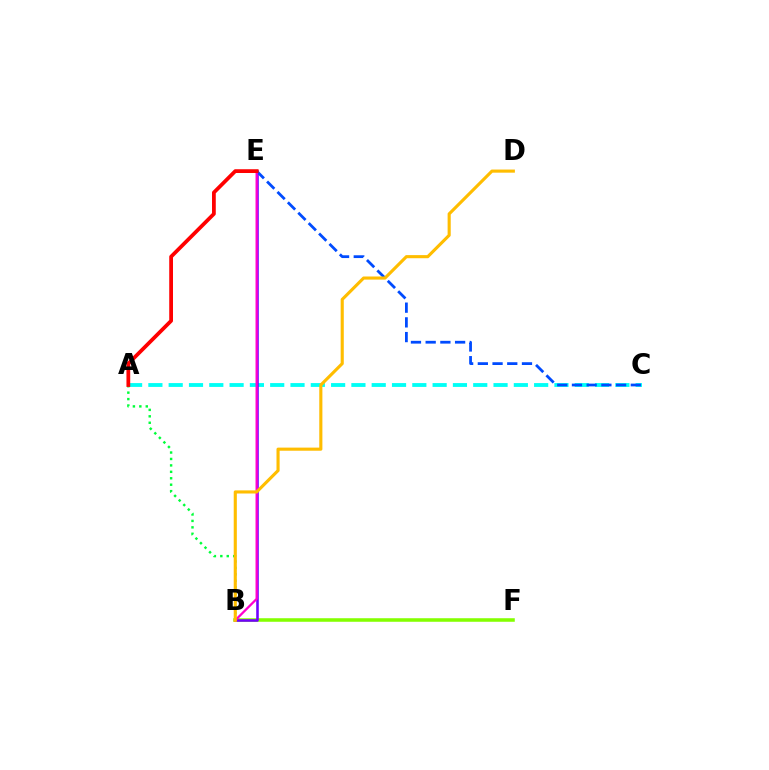{('A', 'C'): [{'color': '#00fff6', 'line_style': 'dashed', 'thickness': 2.76}], ('B', 'F'): [{'color': '#84ff00', 'line_style': 'solid', 'thickness': 2.56}], ('B', 'E'): [{'color': '#7200ff', 'line_style': 'solid', 'thickness': 1.86}, {'color': '#ff00cf', 'line_style': 'solid', 'thickness': 1.64}], ('C', 'E'): [{'color': '#004bff', 'line_style': 'dashed', 'thickness': 2.0}], ('A', 'B'): [{'color': '#00ff39', 'line_style': 'dotted', 'thickness': 1.75}], ('A', 'E'): [{'color': '#ff0000', 'line_style': 'solid', 'thickness': 2.71}], ('B', 'D'): [{'color': '#ffbd00', 'line_style': 'solid', 'thickness': 2.24}]}